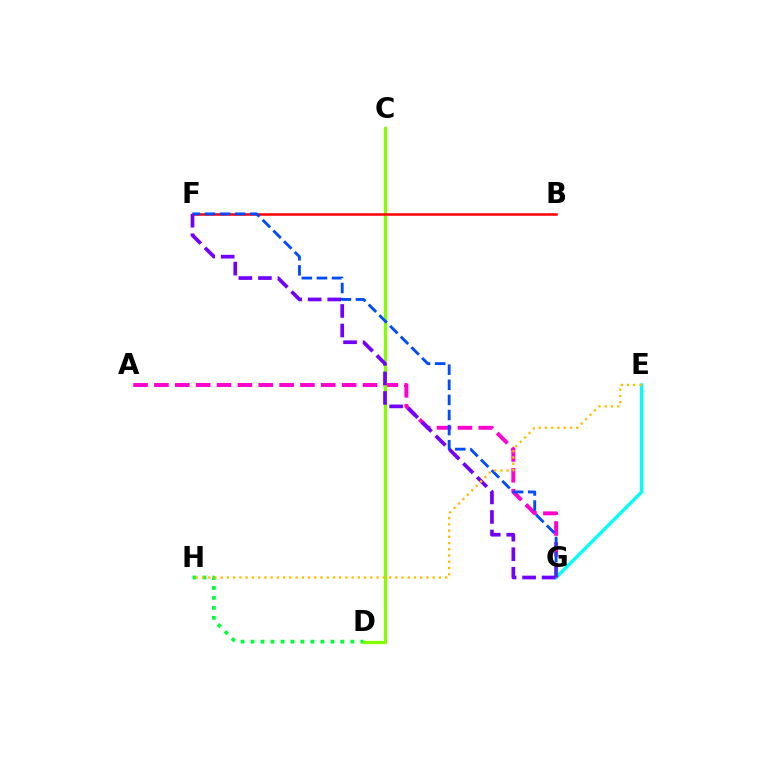{('E', 'G'): [{'color': '#00fff6', 'line_style': 'solid', 'thickness': 2.43}], ('D', 'H'): [{'color': '#00ff39', 'line_style': 'dotted', 'thickness': 2.71}], ('A', 'G'): [{'color': '#ff00cf', 'line_style': 'dashed', 'thickness': 2.83}], ('C', 'D'): [{'color': '#84ff00', 'line_style': 'solid', 'thickness': 2.35}], ('B', 'F'): [{'color': '#ff0000', 'line_style': 'solid', 'thickness': 1.82}], ('F', 'G'): [{'color': '#004bff', 'line_style': 'dashed', 'thickness': 2.05}, {'color': '#7200ff', 'line_style': 'dashed', 'thickness': 2.65}], ('E', 'H'): [{'color': '#ffbd00', 'line_style': 'dotted', 'thickness': 1.69}]}